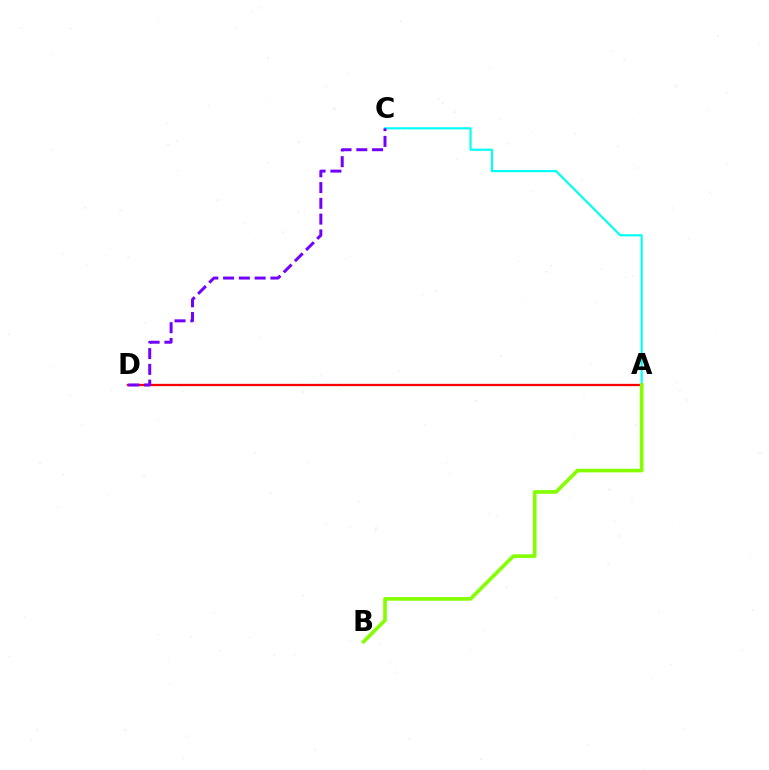{('A', 'C'): [{'color': '#00fff6', 'line_style': 'solid', 'thickness': 1.55}], ('A', 'D'): [{'color': '#ff0000', 'line_style': 'solid', 'thickness': 1.65}], ('C', 'D'): [{'color': '#7200ff', 'line_style': 'dashed', 'thickness': 2.14}], ('A', 'B'): [{'color': '#84ff00', 'line_style': 'solid', 'thickness': 2.61}]}